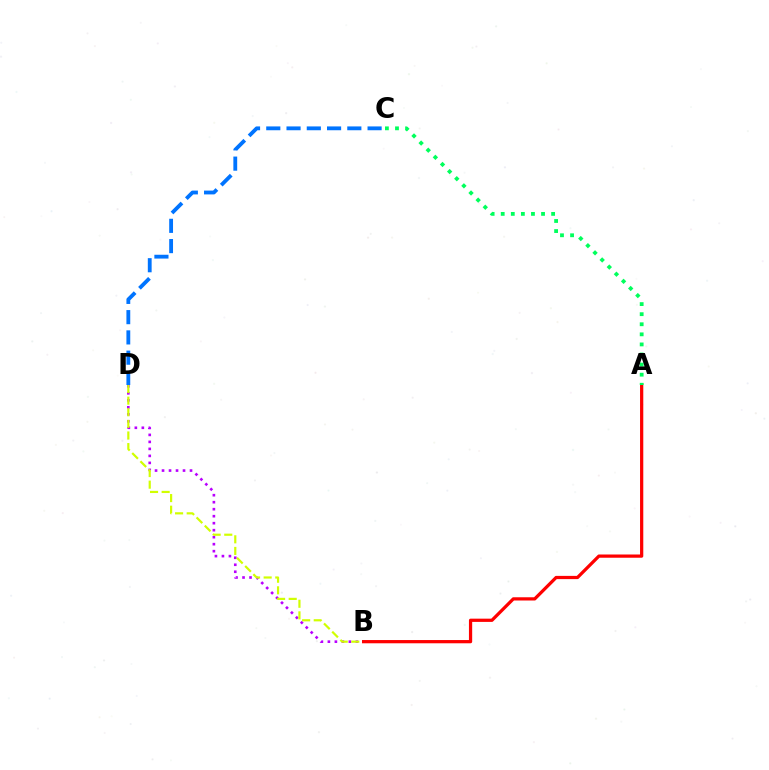{('B', 'D'): [{'color': '#b900ff', 'line_style': 'dotted', 'thickness': 1.9}, {'color': '#d1ff00', 'line_style': 'dashed', 'thickness': 1.58}], ('C', 'D'): [{'color': '#0074ff', 'line_style': 'dashed', 'thickness': 2.75}], ('A', 'B'): [{'color': '#ff0000', 'line_style': 'solid', 'thickness': 2.33}], ('A', 'C'): [{'color': '#00ff5c', 'line_style': 'dotted', 'thickness': 2.74}]}